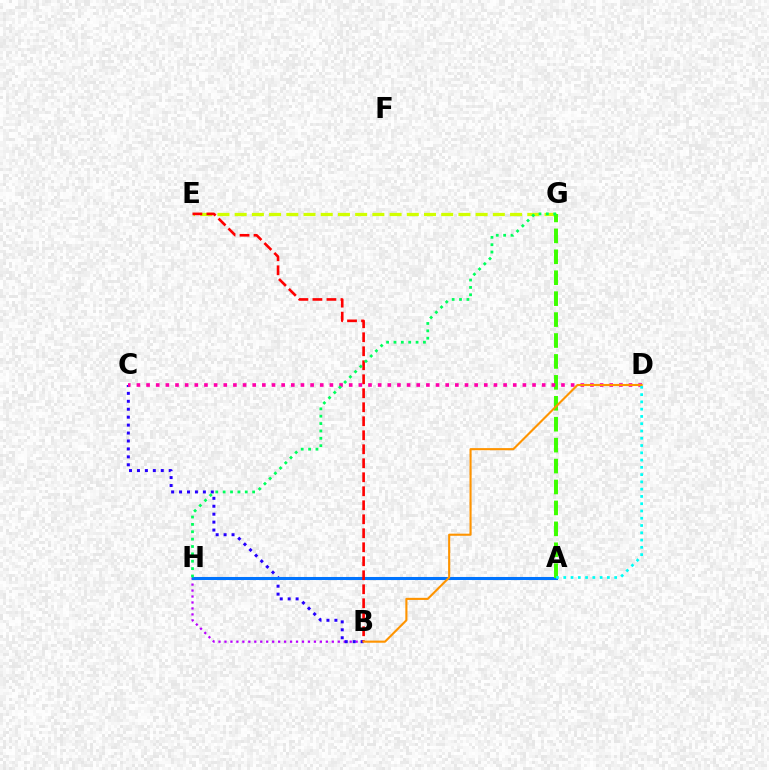{('B', 'H'): [{'color': '#b900ff', 'line_style': 'dotted', 'thickness': 1.62}], ('E', 'G'): [{'color': '#d1ff00', 'line_style': 'dashed', 'thickness': 2.34}], ('B', 'C'): [{'color': '#2500ff', 'line_style': 'dotted', 'thickness': 2.16}], ('A', 'H'): [{'color': '#0074ff', 'line_style': 'solid', 'thickness': 2.2}], ('A', 'G'): [{'color': '#3dff00', 'line_style': 'dashed', 'thickness': 2.84}], ('B', 'E'): [{'color': '#ff0000', 'line_style': 'dashed', 'thickness': 1.9}], ('C', 'D'): [{'color': '#ff00ac', 'line_style': 'dotted', 'thickness': 2.62}], ('B', 'D'): [{'color': '#ff9400', 'line_style': 'solid', 'thickness': 1.52}], ('A', 'D'): [{'color': '#00fff6', 'line_style': 'dotted', 'thickness': 1.98}], ('G', 'H'): [{'color': '#00ff5c', 'line_style': 'dotted', 'thickness': 2.0}]}